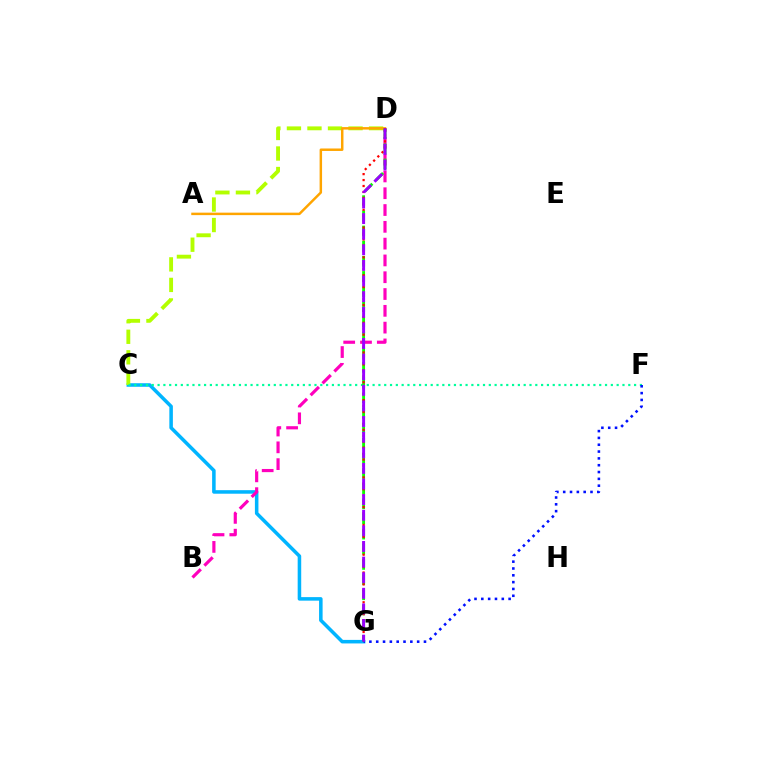{('C', 'G'): [{'color': '#00b5ff', 'line_style': 'solid', 'thickness': 2.55}], ('C', 'D'): [{'color': '#b3ff00', 'line_style': 'dashed', 'thickness': 2.79}], ('C', 'F'): [{'color': '#00ff9d', 'line_style': 'dotted', 'thickness': 1.58}], ('B', 'D'): [{'color': '#ff00bd', 'line_style': 'dashed', 'thickness': 2.28}], ('A', 'D'): [{'color': '#ffa500', 'line_style': 'solid', 'thickness': 1.78}], ('D', 'G'): [{'color': '#08ff00', 'line_style': 'dashed', 'thickness': 2.06}, {'color': '#ff0000', 'line_style': 'dotted', 'thickness': 1.62}, {'color': '#9b00ff', 'line_style': 'dashed', 'thickness': 2.12}], ('F', 'G'): [{'color': '#0010ff', 'line_style': 'dotted', 'thickness': 1.85}]}